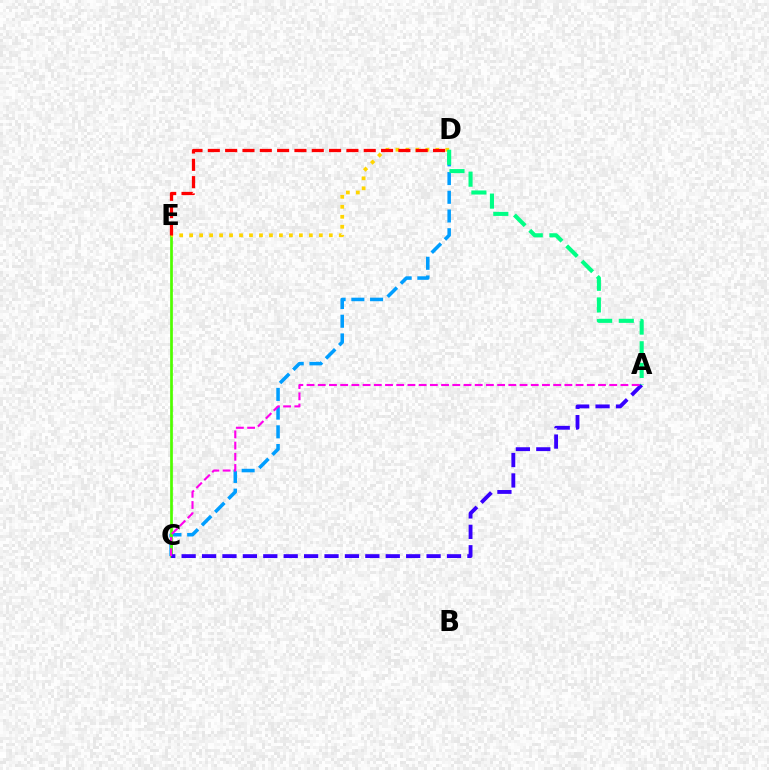{('C', 'D'): [{'color': '#009eff', 'line_style': 'dashed', 'thickness': 2.54}], ('C', 'E'): [{'color': '#4fff00', 'line_style': 'solid', 'thickness': 1.95}], ('D', 'E'): [{'color': '#ffd500', 'line_style': 'dotted', 'thickness': 2.71}, {'color': '#ff0000', 'line_style': 'dashed', 'thickness': 2.35}], ('A', 'C'): [{'color': '#3700ff', 'line_style': 'dashed', 'thickness': 2.77}, {'color': '#ff00ed', 'line_style': 'dashed', 'thickness': 1.52}], ('A', 'D'): [{'color': '#00ff86', 'line_style': 'dashed', 'thickness': 2.94}]}